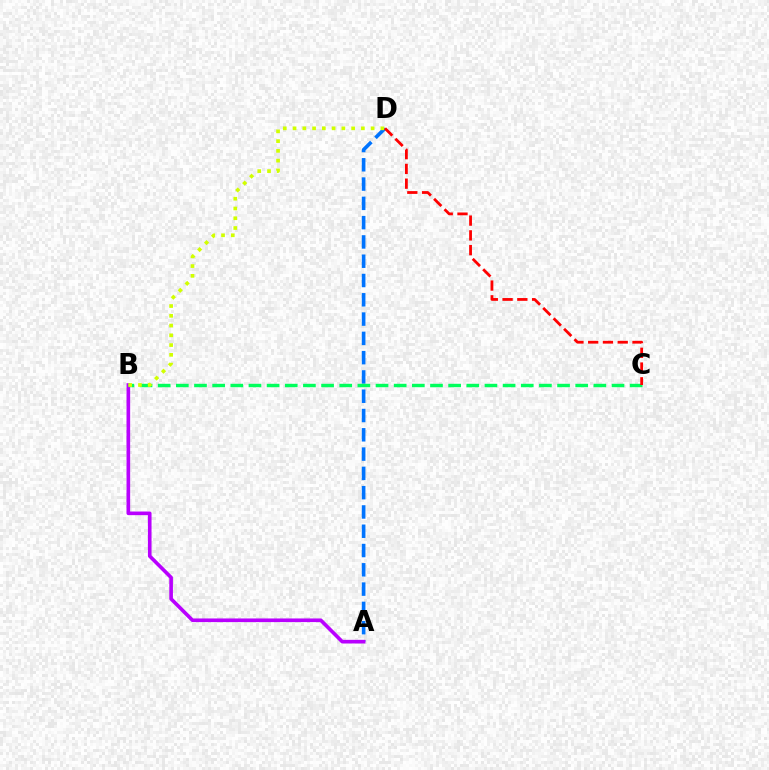{('A', 'D'): [{'color': '#0074ff', 'line_style': 'dashed', 'thickness': 2.62}], ('A', 'B'): [{'color': '#b900ff', 'line_style': 'solid', 'thickness': 2.62}], ('B', 'C'): [{'color': '#00ff5c', 'line_style': 'dashed', 'thickness': 2.47}], ('B', 'D'): [{'color': '#d1ff00', 'line_style': 'dotted', 'thickness': 2.65}], ('C', 'D'): [{'color': '#ff0000', 'line_style': 'dashed', 'thickness': 2.01}]}